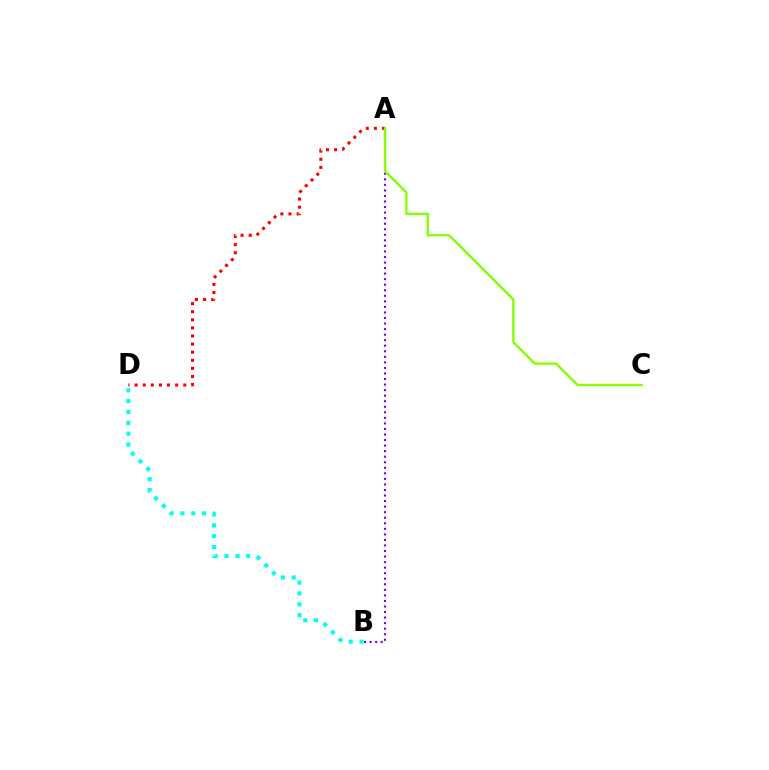{('B', 'D'): [{'color': '#00fff6', 'line_style': 'dotted', 'thickness': 2.95}], ('A', 'B'): [{'color': '#7200ff', 'line_style': 'dotted', 'thickness': 1.51}], ('A', 'D'): [{'color': '#ff0000', 'line_style': 'dotted', 'thickness': 2.2}], ('A', 'C'): [{'color': '#84ff00', 'line_style': 'solid', 'thickness': 1.7}]}